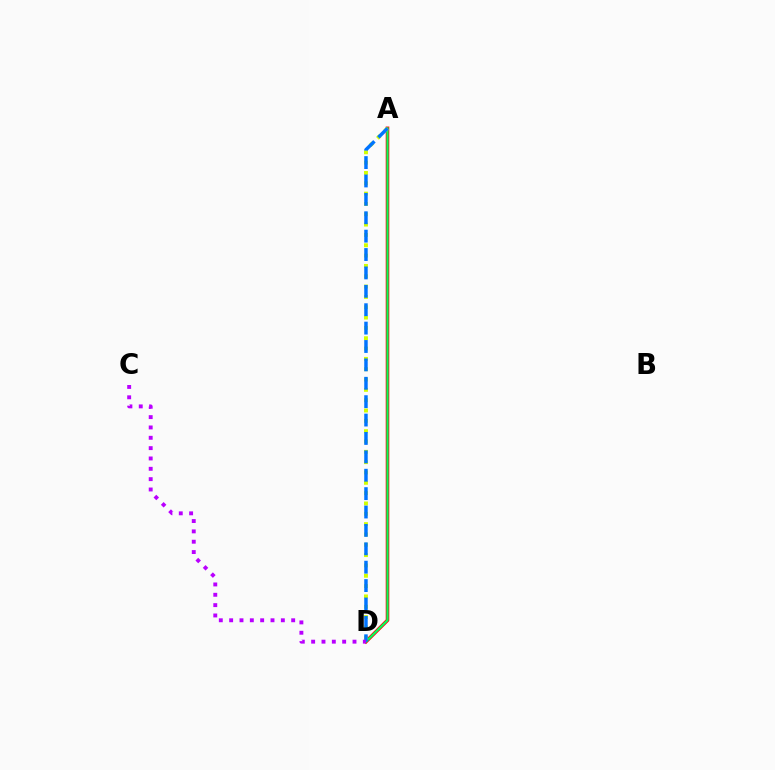{('A', 'D'): [{'color': '#ff0000', 'line_style': 'solid', 'thickness': 2.57}, {'color': '#00ff5c', 'line_style': 'solid', 'thickness': 1.57}, {'color': '#d1ff00', 'line_style': 'dotted', 'thickness': 2.81}, {'color': '#0074ff', 'line_style': 'dashed', 'thickness': 2.5}], ('C', 'D'): [{'color': '#b900ff', 'line_style': 'dotted', 'thickness': 2.81}]}